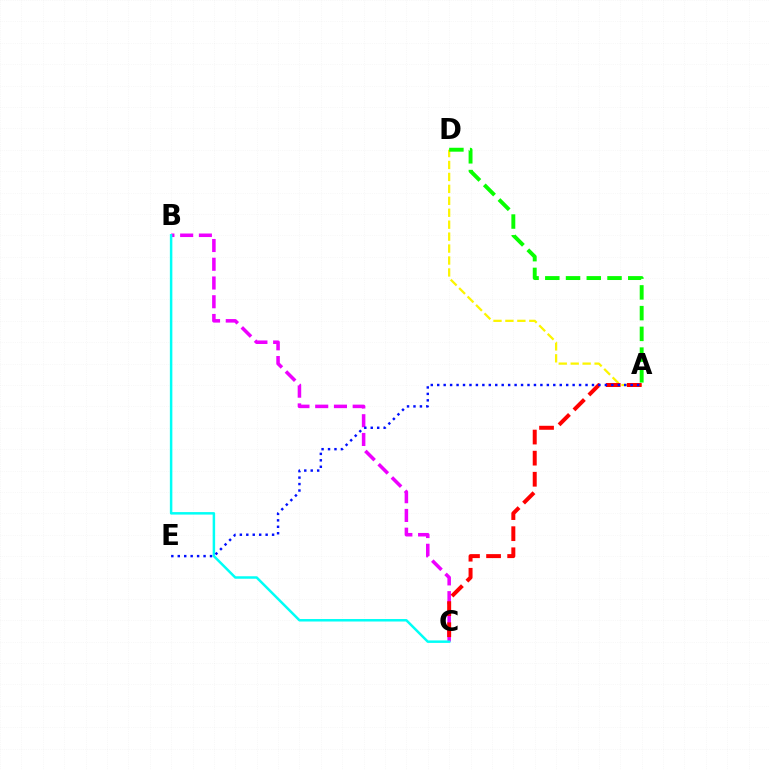{('A', 'D'): [{'color': '#fcf500', 'line_style': 'dashed', 'thickness': 1.62}, {'color': '#08ff00', 'line_style': 'dashed', 'thickness': 2.82}], ('B', 'C'): [{'color': '#ee00ff', 'line_style': 'dashed', 'thickness': 2.55}, {'color': '#00fff6', 'line_style': 'solid', 'thickness': 1.79}], ('A', 'C'): [{'color': '#ff0000', 'line_style': 'dashed', 'thickness': 2.87}], ('A', 'E'): [{'color': '#0010ff', 'line_style': 'dotted', 'thickness': 1.75}]}